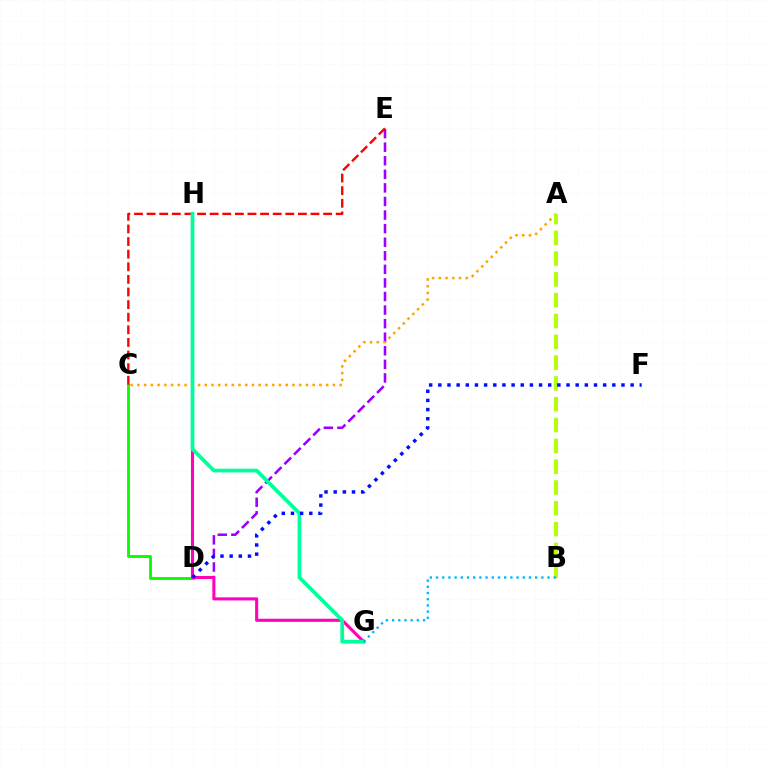{('D', 'E'): [{'color': '#9b00ff', 'line_style': 'dashed', 'thickness': 1.84}], ('C', 'D'): [{'color': '#08ff00', 'line_style': 'solid', 'thickness': 2.07}], ('A', 'C'): [{'color': '#ffa500', 'line_style': 'dotted', 'thickness': 1.83}], ('A', 'B'): [{'color': '#b3ff00', 'line_style': 'dashed', 'thickness': 2.83}], ('C', 'E'): [{'color': '#ff0000', 'line_style': 'dashed', 'thickness': 1.71}], ('G', 'H'): [{'color': '#ff00bd', 'line_style': 'solid', 'thickness': 2.21}, {'color': '#00ff9d', 'line_style': 'solid', 'thickness': 2.69}], ('D', 'F'): [{'color': '#0010ff', 'line_style': 'dotted', 'thickness': 2.49}], ('B', 'G'): [{'color': '#00b5ff', 'line_style': 'dotted', 'thickness': 1.68}]}